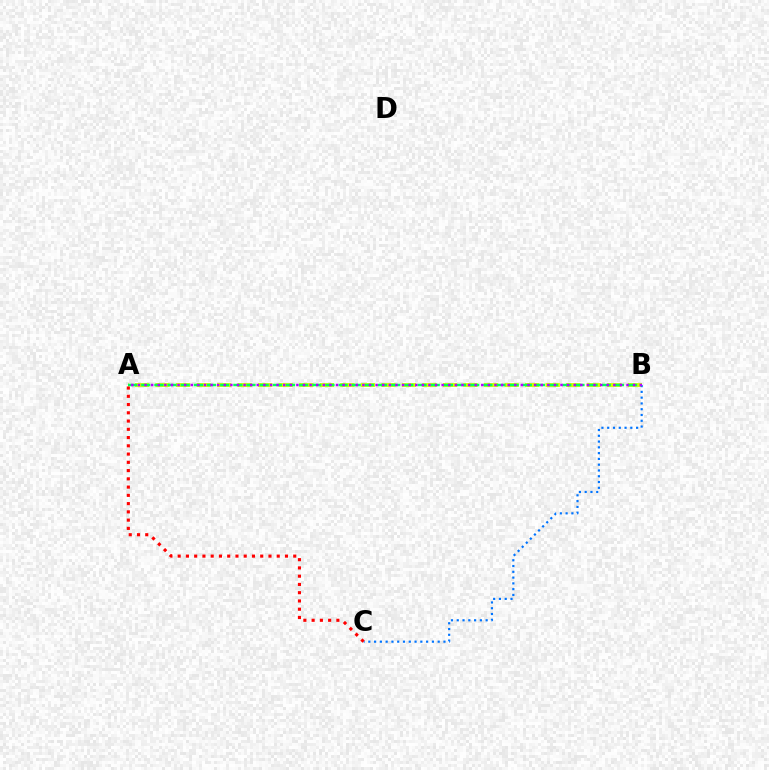{('A', 'B'): [{'color': '#d1ff00', 'line_style': 'dashed', 'thickness': 2.79}, {'color': '#00ff5c', 'line_style': 'dashed', 'thickness': 1.79}, {'color': '#b900ff', 'line_style': 'dotted', 'thickness': 1.79}], ('B', 'C'): [{'color': '#0074ff', 'line_style': 'dotted', 'thickness': 1.57}], ('A', 'C'): [{'color': '#ff0000', 'line_style': 'dotted', 'thickness': 2.24}]}